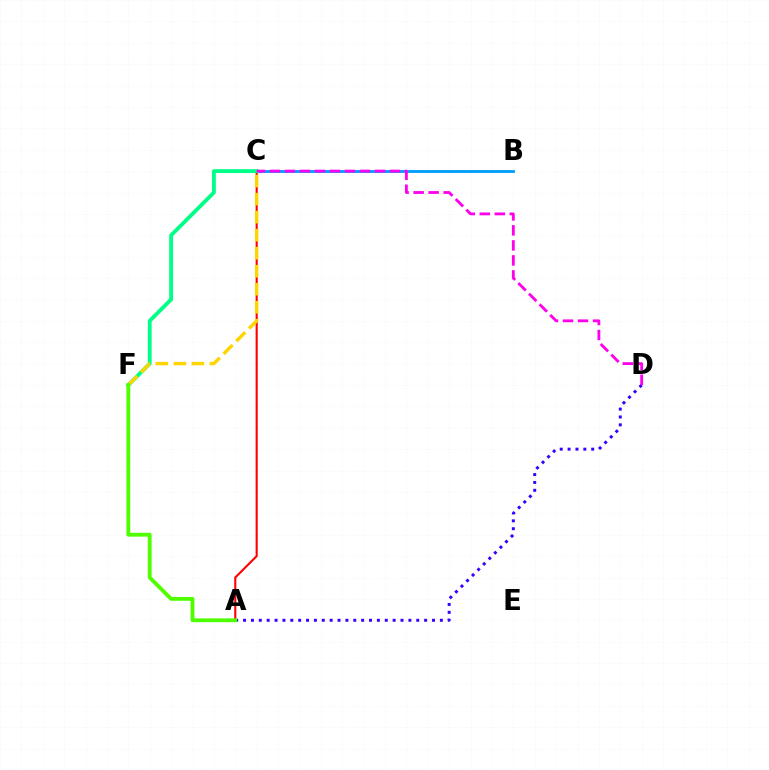{('A', 'D'): [{'color': '#3700ff', 'line_style': 'dotted', 'thickness': 2.14}], ('A', 'C'): [{'color': '#ff0000', 'line_style': 'solid', 'thickness': 1.52}], ('B', 'C'): [{'color': '#009eff', 'line_style': 'solid', 'thickness': 2.04}], ('C', 'F'): [{'color': '#00ff86', 'line_style': 'solid', 'thickness': 2.77}, {'color': '#ffd500', 'line_style': 'dashed', 'thickness': 2.45}], ('C', 'D'): [{'color': '#ff00ed', 'line_style': 'dashed', 'thickness': 2.04}], ('A', 'F'): [{'color': '#4fff00', 'line_style': 'solid', 'thickness': 2.75}]}